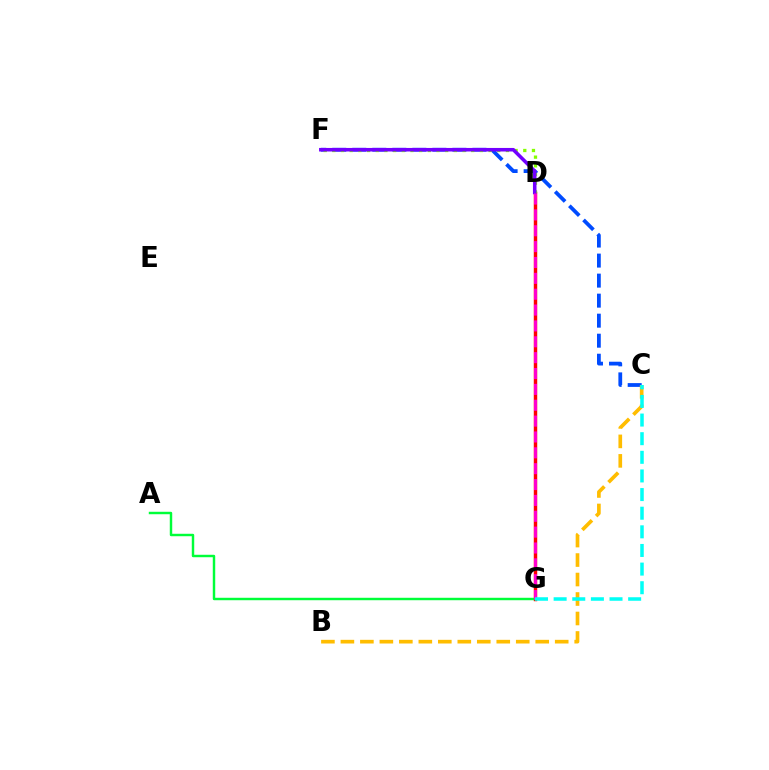{('D', 'G'): [{'color': '#ff0000', 'line_style': 'solid', 'thickness': 2.49}, {'color': '#ff00cf', 'line_style': 'dashed', 'thickness': 2.15}], ('C', 'F'): [{'color': '#004bff', 'line_style': 'dashed', 'thickness': 2.72}], ('A', 'G'): [{'color': '#00ff39', 'line_style': 'solid', 'thickness': 1.76}], ('B', 'C'): [{'color': '#ffbd00', 'line_style': 'dashed', 'thickness': 2.65}], ('D', 'F'): [{'color': '#84ff00', 'line_style': 'dotted', 'thickness': 2.36}, {'color': '#7200ff', 'line_style': 'solid', 'thickness': 2.55}], ('C', 'G'): [{'color': '#00fff6', 'line_style': 'dashed', 'thickness': 2.53}]}